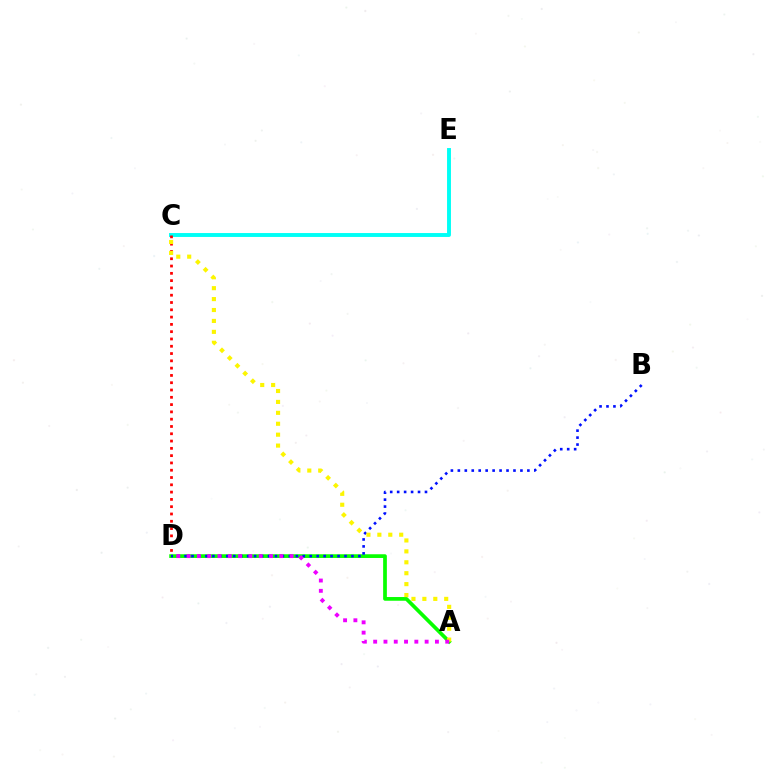{('A', 'D'): [{'color': '#08ff00', 'line_style': 'solid', 'thickness': 2.68}, {'color': '#ee00ff', 'line_style': 'dotted', 'thickness': 2.8}], ('C', 'E'): [{'color': '#00fff6', 'line_style': 'solid', 'thickness': 2.81}], ('C', 'D'): [{'color': '#ff0000', 'line_style': 'dotted', 'thickness': 1.98}], ('B', 'D'): [{'color': '#0010ff', 'line_style': 'dotted', 'thickness': 1.89}], ('A', 'C'): [{'color': '#fcf500', 'line_style': 'dotted', 'thickness': 2.97}]}